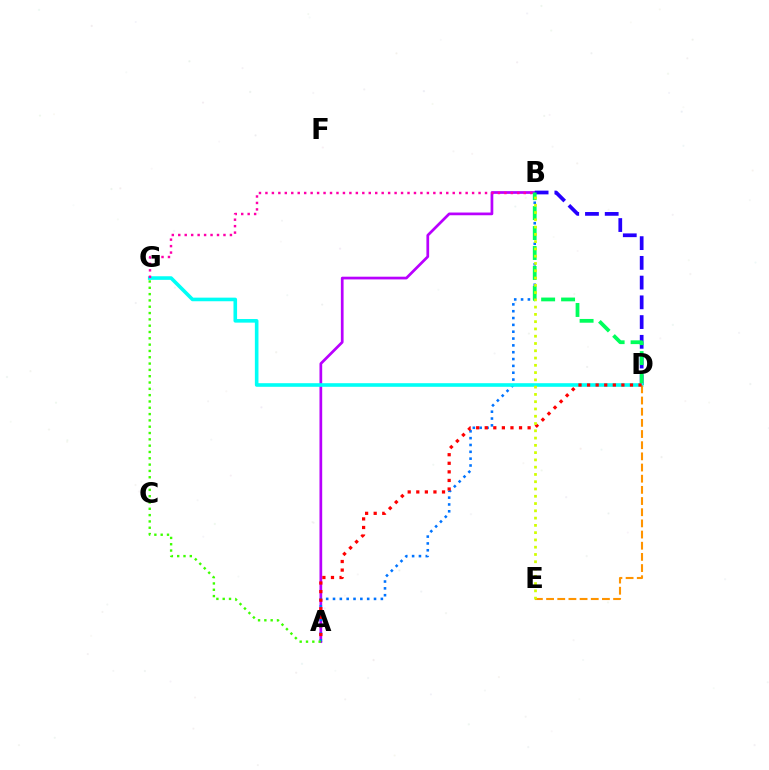{('A', 'B'): [{'color': '#b900ff', 'line_style': 'solid', 'thickness': 1.96}, {'color': '#0074ff', 'line_style': 'dotted', 'thickness': 1.86}], ('B', 'D'): [{'color': '#2500ff', 'line_style': 'dashed', 'thickness': 2.68}, {'color': '#00ff5c', 'line_style': 'dashed', 'thickness': 2.71}], ('D', 'G'): [{'color': '#00fff6', 'line_style': 'solid', 'thickness': 2.59}], ('B', 'G'): [{'color': '#ff00ac', 'line_style': 'dotted', 'thickness': 1.75}], ('D', 'E'): [{'color': '#ff9400', 'line_style': 'dashed', 'thickness': 1.52}], ('A', 'D'): [{'color': '#ff0000', 'line_style': 'dotted', 'thickness': 2.33}], ('B', 'E'): [{'color': '#d1ff00', 'line_style': 'dotted', 'thickness': 1.98}], ('A', 'G'): [{'color': '#3dff00', 'line_style': 'dotted', 'thickness': 1.72}]}